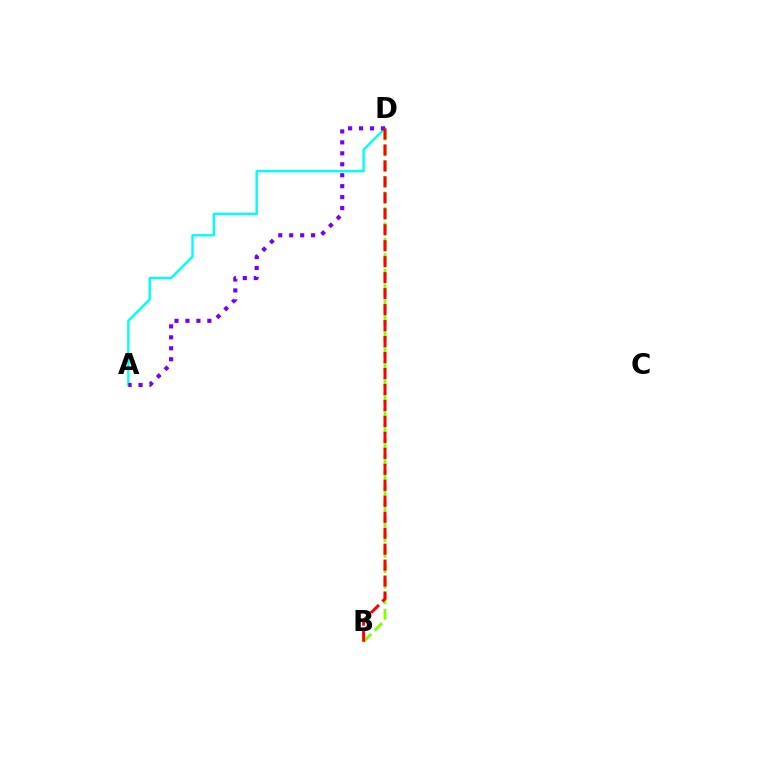{('B', 'D'): [{'color': '#84ff00', 'line_style': 'dashed', 'thickness': 2.1}, {'color': '#ff0000', 'line_style': 'dashed', 'thickness': 2.17}], ('A', 'D'): [{'color': '#00fff6', 'line_style': 'solid', 'thickness': 1.73}, {'color': '#7200ff', 'line_style': 'dotted', 'thickness': 2.97}]}